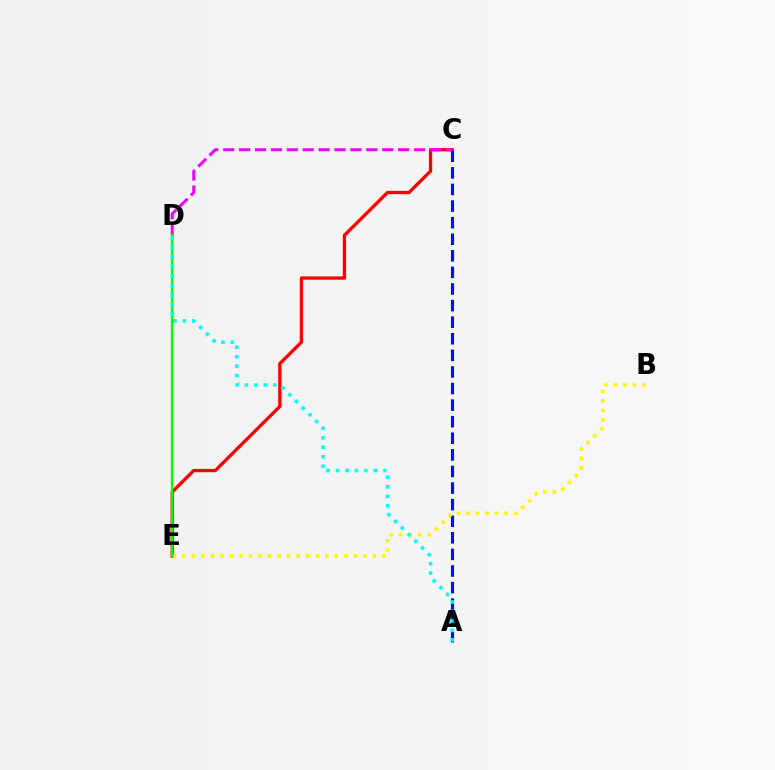{('C', 'E'): [{'color': '#ff0000', 'line_style': 'solid', 'thickness': 2.39}], ('A', 'C'): [{'color': '#0010ff', 'line_style': 'dashed', 'thickness': 2.25}], ('B', 'E'): [{'color': '#fcf500', 'line_style': 'dotted', 'thickness': 2.59}], ('C', 'D'): [{'color': '#ee00ff', 'line_style': 'dashed', 'thickness': 2.16}], ('D', 'E'): [{'color': '#08ff00', 'line_style': 'solid', 'thickness': 1.69}], ('A', 'D'): [{'color': '#00fff6', 'line_style': 'dotted', 'thickness': 2.57}]}